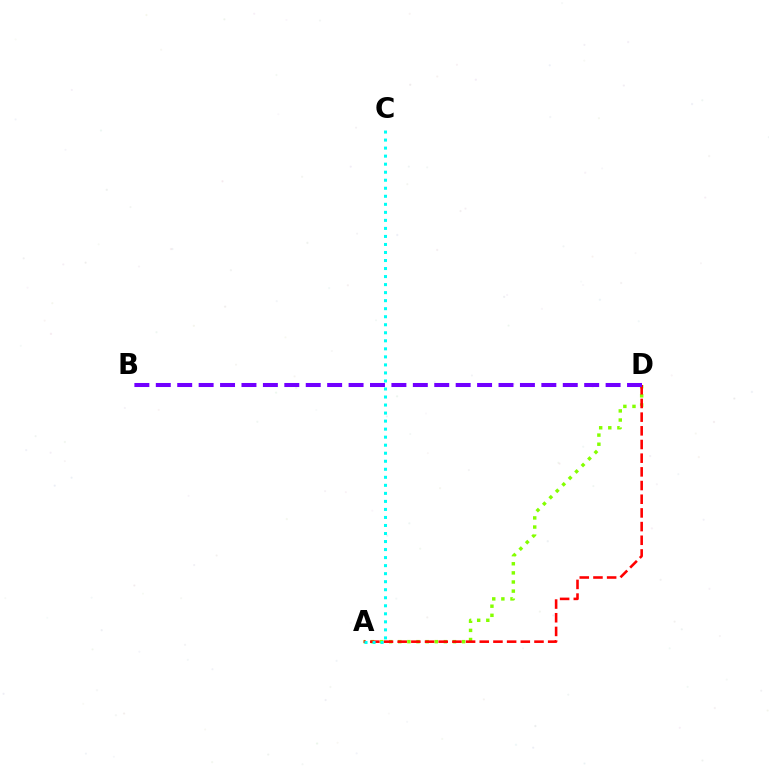{('A', 'D'): [{'color': '#84ff00', 'line_style': 'dotted', 'thickness': 2.48}, {'color': '#ff0000', 'line_style': 'dashed', 'thickness': 1.86}], ('B', 'D'): [{'color': '#7200ff', 'line_style': 'dashed', 'thickness': 2.91}], ('A', 'C'): [{'color': '#00fff6', 'line_style': 'dotted', 'thickness': 2.18}]}